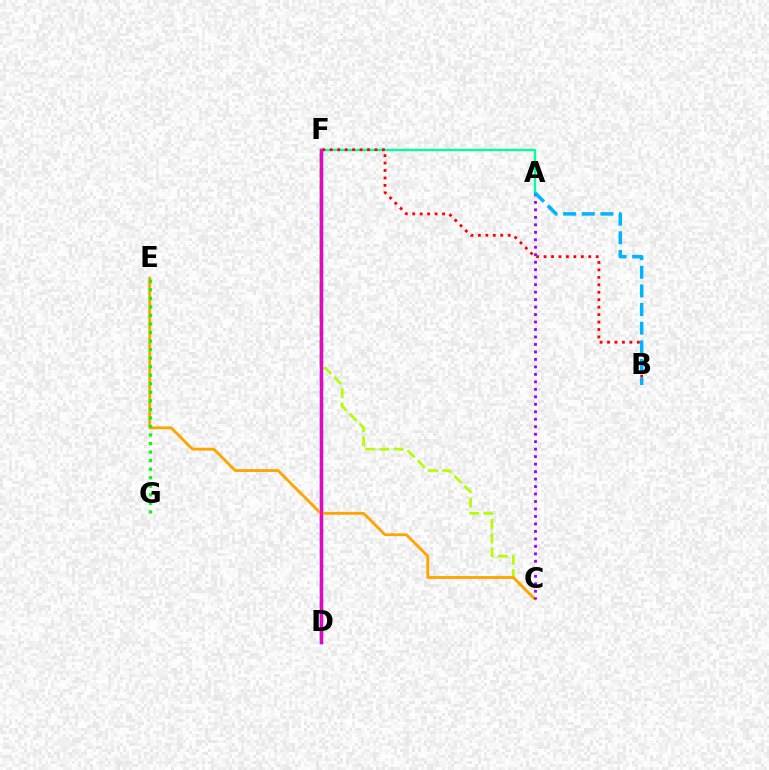{('C', 'F'): [{'color': '#b3ff00', 'line_style': 'dashed', 'thickness': 1.94}], ('D', 'F'): [{'color': '#0010ff', 'line_style': 'solid', 'thickness': 2.48}, {'color': '#ff00bd', 'line_style': 'solid', 'thickness': 2.02}], ('C', 'E'): [{'color': '#ffa500', 'line_style': 'solid', 'thickness': 2.05}], ('A', 'F'): [{'color': '#00ff9d', 'line_style': 'solid', 'thickness': 1.67}], ('A', 'C'): [{'color': '#9b00ff', 'line_style': 'dotted', 'thickness': 2.03}], ('B', 'F'): [{'color': '#ff0000', 'line_style': 'dotted', 'thickness': 2.02}], ('A', 'B'): [{'color': '#00b5ff', 'line_style': 'dashed', 'thickness': 2.53}], ('E', 'G'): [{'color': '#08ff00', 'line_style': 'dotted', 'thickness': 2.32}]}